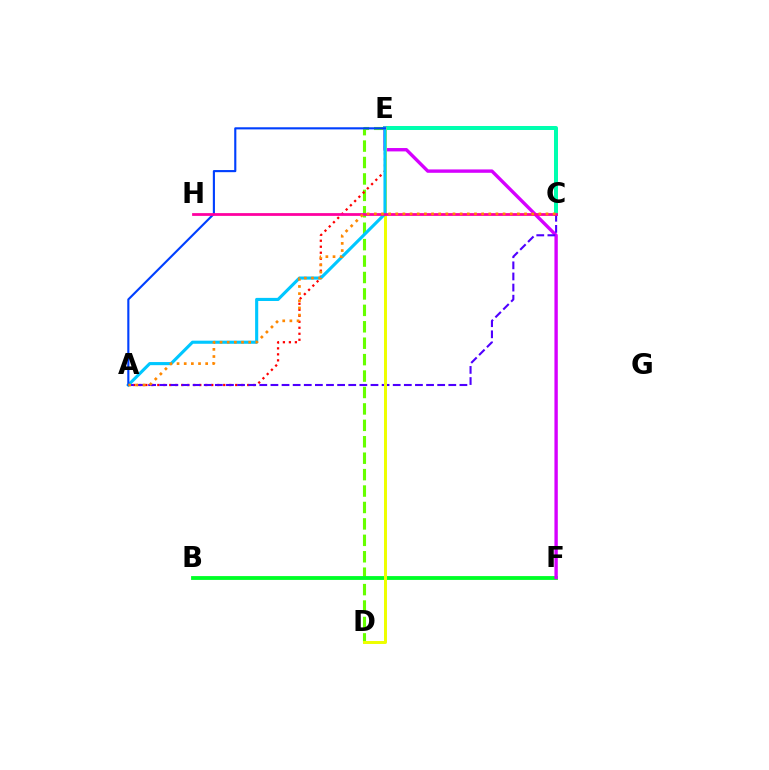{('D', 'E'): [{'color': '#66ff00', 'line_style': 'dashed', 'thickness': 2.23}, {'color': '#eeff00', 'line_style': 'solid', 'thickness': 2.14}], ('A', 'E'): [{'color': '#ff0000', 'line_style': 'dotted', 'thickness': 1.63}, {'color': '#00c7ff', 'line_style': 'solid', 'thickness': 2.24}, {'color': '#003fff', 'line_style': 'solid', 'thickness': 1.53}], ('C', 'E'): [{'color': '#00ffaf', 'line_style': 'solid', 'thickness': 2.88}], ('B', 'F'): [{'color': '#00ff27', 'line_style': 'solid', 'thickness': 2.75}], ('E', 'F'): [{'color': '#d600ff', 'line_style': 'solid', 'thickness': 2.43}], ('A', 'C'): [{'color': '#4f00ff', 'line_style': 'dashed', 'thickness': 1.51}, {'color': '#ff8800', 'line_style': 'dotted', 'thickness': 1.94}], ('C', 'H'): [{'color': '#ff00a0', 'line_style': 'solid', 'thickness': 1.99}]}